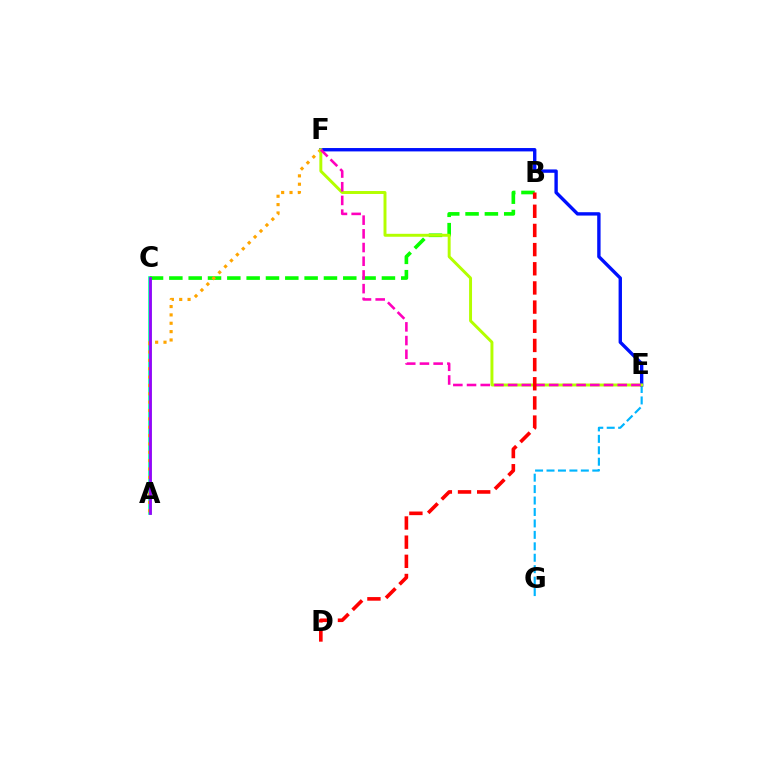{('A', 'C'): [{'color': '#00ff9d', 'line_style': 'solid', 'thickness': 2.6}, {'color': '#9b00ff', 'line_style': 'solid', 'thickness': 1.98}], ('E', 'G'): [{'color': '#00b5ff', 'line_style': 'dashed', 'thickness': 1.55}], ('E', 'F'): [{'color': '#0010ff', 'line_style': 'solid', 'thickness': 2.43}, {'color': '#b3ff00', 'line_style': 'solid', 'thickness': 2.12}, {'color': '#ff00bd', 'line_style': 'dashed', 'thickness': 1.86}], ('B', 'C'): [{'color': '#08ff00', 'line_style': 'dashed', 'thickness': 2.63}], ('A', 'F'): [{'color': '#ffa500', 'line_style': 'dotted', 'thickness': 2.27}], ('B', 'D'): [{'color': '#ff0000', 'line_style': 'dashed', 'thickness': 2.6}]}